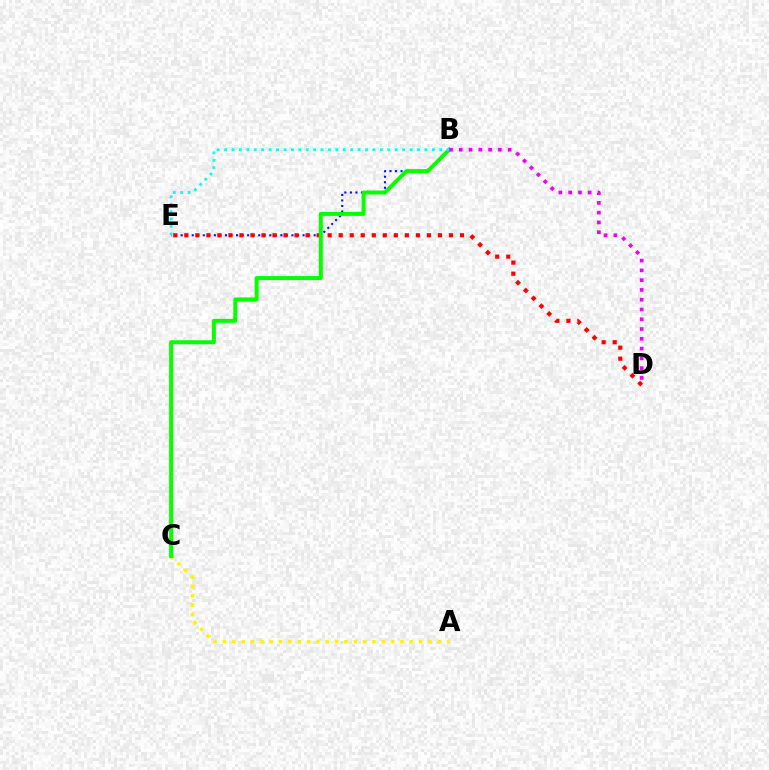{('B', 'E'): [{'color': '#0010ff', 'line_style': 'dotted', 'thickness': 1.51}, {'color': '#00fff6', 'line_style': 'dotted', 'thickness': 2.02}], ('A', 'C'): [{'color': '#fcf500', 'line_style': 'dotted', 'thickness': 2.54}], ('D', 'E'): [{'color': '#ff0000', 'line_style': 'dotted', 'thickness': 3.0}], ('B', 'C'): [{'color': '#08ff00', 'line_style': 'solid', 'thickness': 2.86}], ('B', 'D'): [{'color': '#ee00ff', 'line_style': 'dotted', 'thickness': 2.66}]}